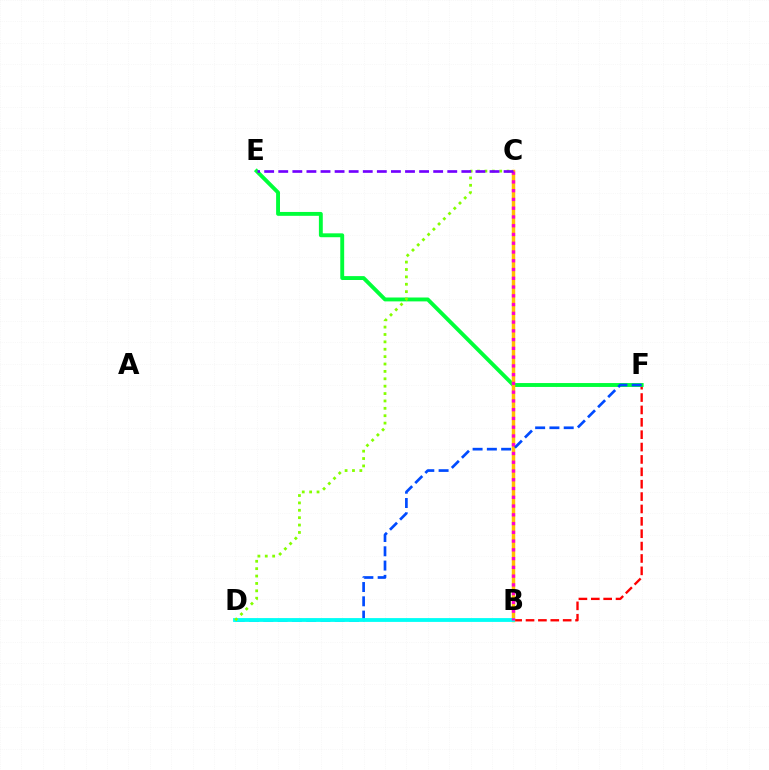{('B', 'F'): [{'color': '#ff0000', 'line_style': 'dashed', 'thickness': 1.68}], ('E', 'F'): [{'color': '#00ff39', 'line_style': 'solid', 'thickness': 2.8}], ('B', 'C'): [{'color': '#ffbd00', 'line_style': 'solid', 'thickness': 2.5}, {'color': '#ff00cf', 'line_style': 'dotted', 'thickness': 2.38}], ('D', 'F'): [{'color': '#004bff', 'line_style': 'dashed', 'thickness': 1.94}], ('B', 'D'): [{'color': '#00fff6', 'line_style': 'solid', 'thickness': 2.75}], ('C', 'D'): [{'color': '#84ff00', 'line_style': 'dotted', 'thickness': 2.01}], ('C', 'E'): [{'color': '#7200ff', 'line_style': 'dashed', 'thickness': 1.91}]}